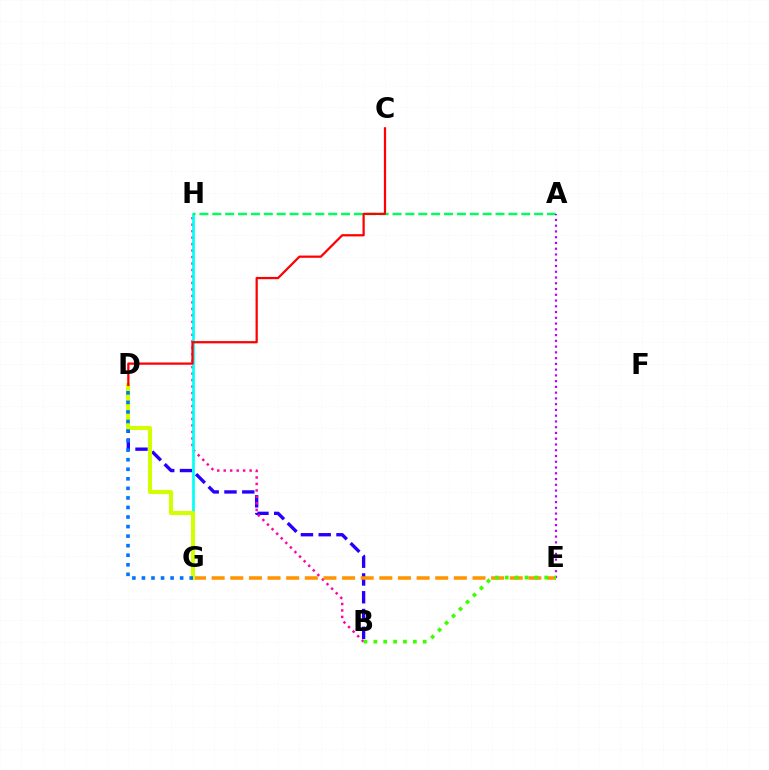{('B', 'D'): [{'color': '#2500ff', 'line_style': 'dashed', 'thickness': 2.42}], ('B', 'H'): [{'color': '#ff00ac', 'line_style': 'dotted', 'thickness': 1.76}], ('E', 'G'): [{'color': '#ff9400', 'line_style': 'dashed', 'thickness': 2.53}], ('G', 'H'): [{'color': '#00fff6', 'line_style': 'solid', 'thickness': 1.94}], ('A', 'H'): [{'color': '#00ff5c', 'line_style': 'dashed', 'thickness': 1.75}], ('A', 'E'): [{'color': '#b900ff', 'line_style': 'dotted', 'thickness': 1.56}], ('D', 'G'): [{'color': '#d1ff00', 'line_style': 'solid', 'thickness': 2.94}, {'color': '#0074ff', 'line_style': 'dotted', 'thickness': 2.6}], ('B', 'E'): [{'color': '#3dff00', 'line_style': 'dotted', 'thickness': 2.68}], ('C', 'D'): [{'color': '#ff0000', 'line_style': 'solid', 'thickness': 1.61}]}